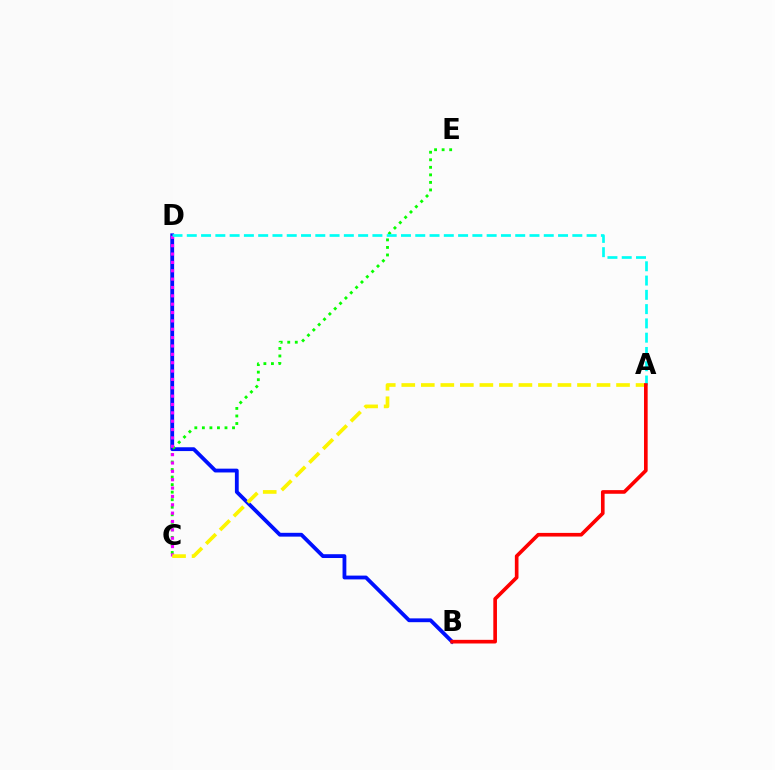{('B', 'D'): [{'color': '#0010ff', 'line_style': 'solid', 'thickness': 2.74}], ('C', 'E'): [{'color': '#08ff00', 'line_style': 'dotted', 'thickness': 2.05}], ('C', 'D'): [{'color': '#ee00ff', 'line_style': 'dotted', 'thickness': 2.27}], ('A', 'C'): [{'color': '#fcf500', 'line_style': 'dashed', 'thickness': 2.65}], ('A', 'D'): [{'color': '#00fff6', 'line_style': 'dashed', 'thickness': 1.94}], ('A', 'B'): [{'color': '#ff0000', 'line_style': 'solid', 'thickness': 2.62}]}